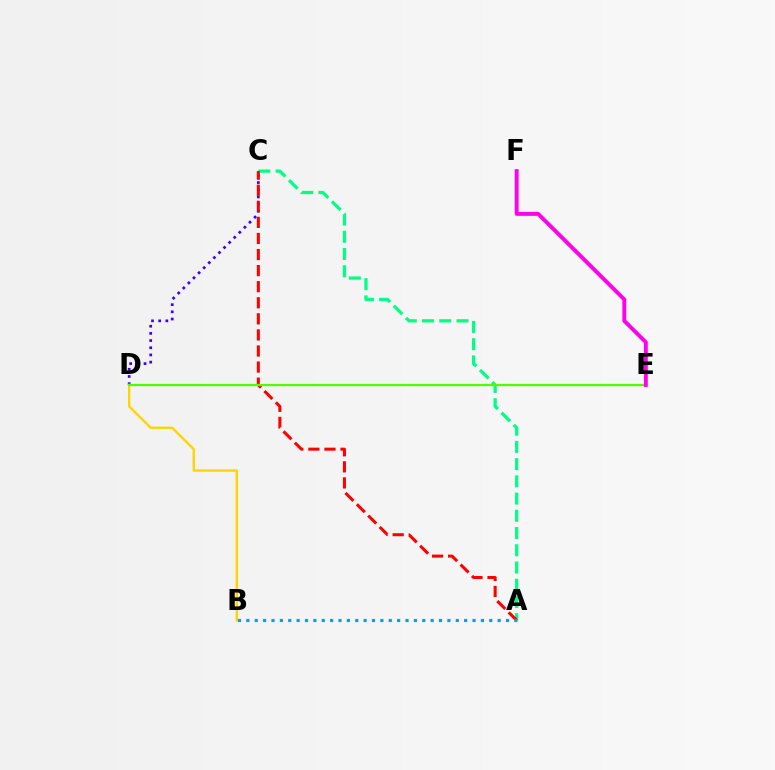{('C', 'D'): [{'color': '#3700ff', 'line_style': 'dotted', 'thickness': 1.95}], ('A', 'C'): [{'color': '#00ff86', 'line_style': 'dashed', 'thickness': 2.34}, {'color': '#ff0000', 'line_style': 'dashed', 'thickness': 2.18}], ('B', 'D'): [{'color': '#ffd500', 'line_style': 'solid', 'thickness': 1.7}], ('D', 'E'): [{'color': '#4fff00', 'line_style': 'solid', 'thickness': 1.62}], ('A', 'B'): [{'color': '#009eff', 'line_style': 'dotted', 'thickness': 2.28}], ('E', 'F'): [{'color': '#ff00ed', 'line_style': 'solid', 'thickness': 2.8}]}